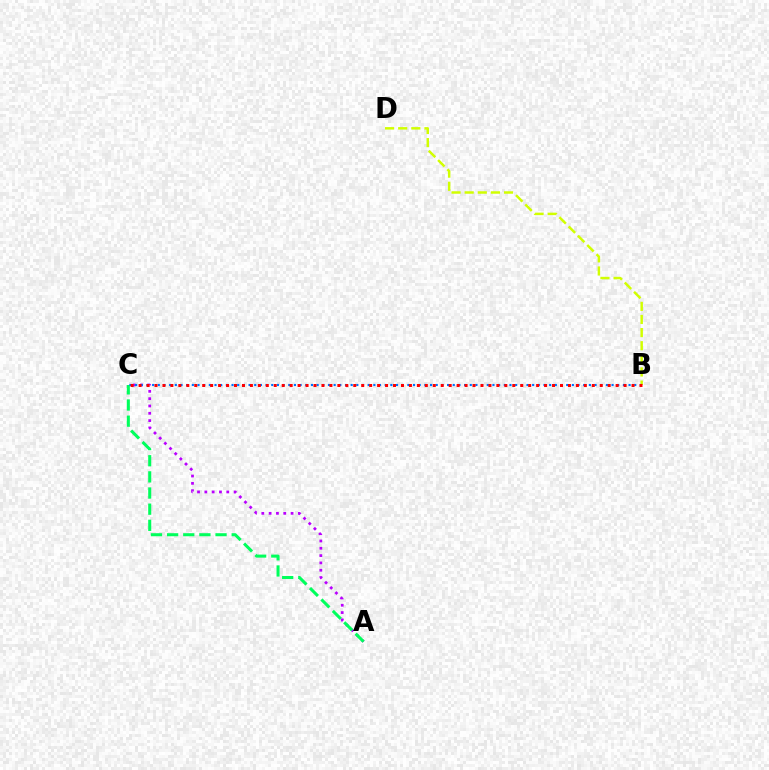{('A', 'C'): [{'color': '#b900ff', 'line_style': 'dotted', 'thickness': 1.99}, {'color': '#00ff5c', 'line_style': 'dashed', 'thickness': 2.19}], ('B', 'D'): [{'color': '#d1ff00', 'line_style': 'dashed', 'thickness': 1.78}], ('B', 'C'): [{'color': '#0074ff', 'line_style': 'dotted', 'thickness': 1.54}, {'color': '#ff0000', 'line_style': 'dotted', 'thickness': 2.16}]}